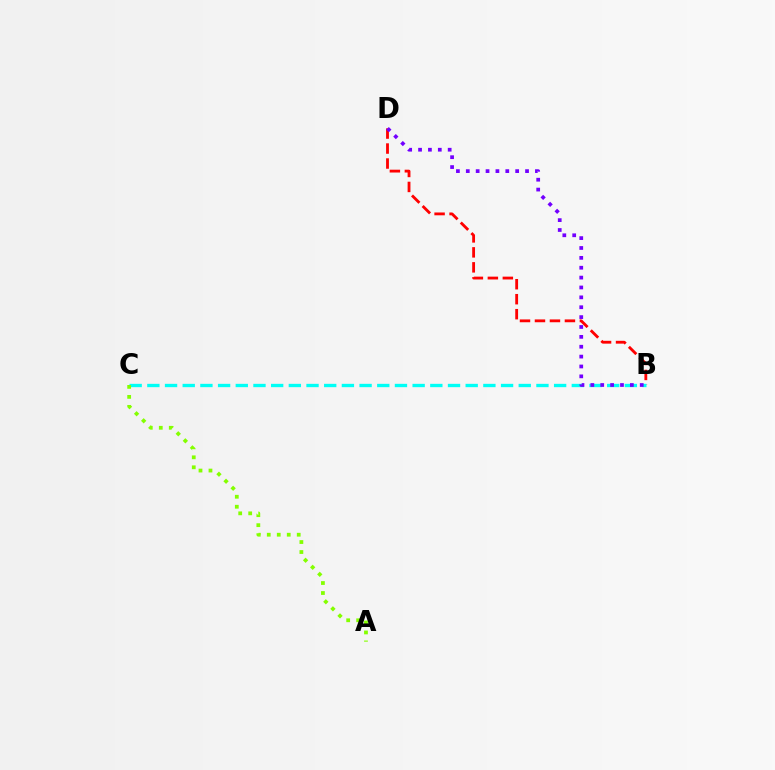{('B', 'D'): [{'color': '#ff0000', 'line_style': 'dashed', 'thickness': 2.04}, {'color': '#7200ff', 'line_style': 'dotted', 'thickness': 2.68}], ('B', 'C'): [{'color': '#00fff6', 'line_style': 'dashed', 'thickness': 2.4}], ('A', 'C'): [{'color': '#84ff00', 'line_style': 'dotted', 'thickness': 2.71}]}